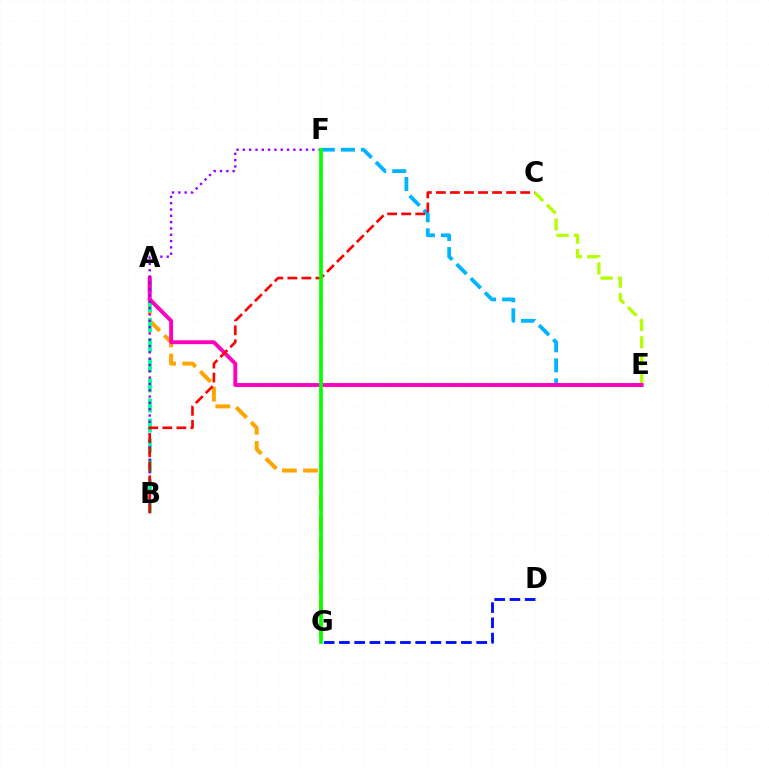{('A', 'G'): [{'color': '#ffa500', 'line_style': 'dashed', 'thickness': 2.87}], ('A', 'B'): [{'color': '#00ff9d', 'line_style': 'dashed', 'thickness': 2.73}], ('E', 'F'): [{'color': '#00b5ff', 'line_style': 'dashed', 'thickness': 2.73}], ('C', 'E'): [{'color': '#b3ff00', 'line_style': 'dashed', 'thickness': 2.36}], ('A', 'E'): [{'color': '#ff00bd', 'line_style': 'solid', 'thickness': 2.79}], ('D', 'G'): [{'color': '#0010ff', 'line_style': 'dashed', 'thickness': 2.07}], ('B', 'F'): [{'color': '#9b00ff', 'line_style': 'dotted', 'thickness': 1.72}], ('B', 'C'): [{'color': '#ff0000', 'line_style': 'dashed', 'thickness': 1.91}], ('F', 'G'): [{'color': '#08ff00', 'line_style': 'solid', 'thickness': 2.67}]}